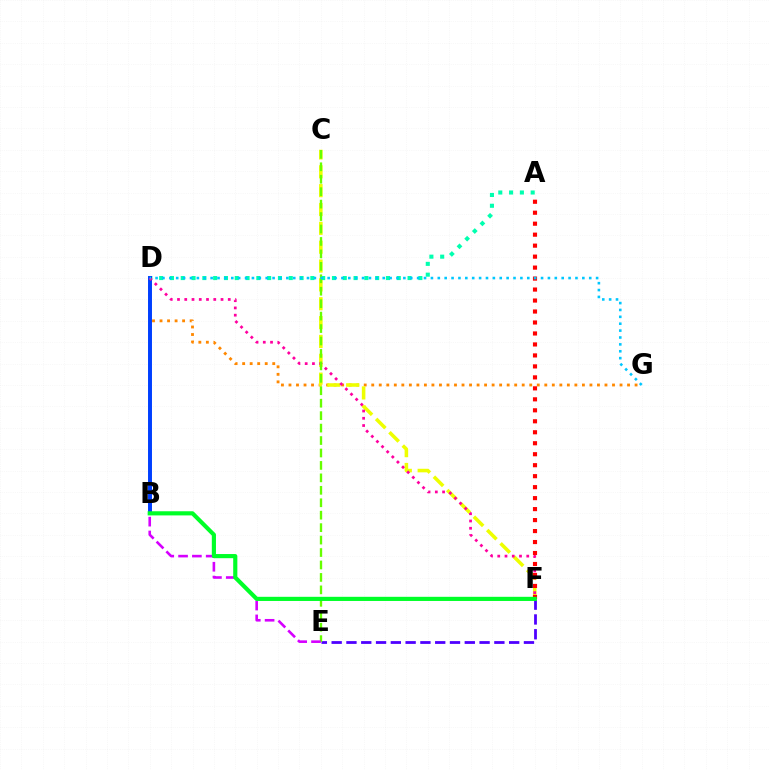{('D', 'G'): [{'color': '#ff8800', 'line_style': 'dotted', 'thickness': 2.04}, {'color': '#00c7ff', 'line_style': 'dotted', 'thickness': 1.87}], ('C', 'F'): [{'color': '#eeff00', 'line_style': 'dashed', 'thickness': 2.56}], ('A', 'D'): [{'color': '#00ffaf', 'line_style': 'dotted', 'thickness': 2.93}], ('B', 'D'): [{'color': '#003fff', 'line_style': 'solid', 'thickness': 2.85}], ('E', 'F'): [{'color': '#4f00ff', 'line_style': 'dashed', 'thickness': 2.01}], ('D', 'F'): [{'color': '#ff00a0', 'line_style': 'dotted', 'thickness': 1.97}], ('C', 'E'): [{'color': '#66ff00', 'line_style': 'dashed', 'thickness': 1.69}], ('A', 'F'): [{'color': '#ff0000', 'line_style': 'dotted', 'thickness': 2.98}], ('B', 'E'): [{'color': '#d600ff', 'line_style': 'dashed', 'thickness': 1.88}], ('B', 'F'): [{'color': '#00ff27', 'line_style': 'solid', 'thickness': 2.99}]}